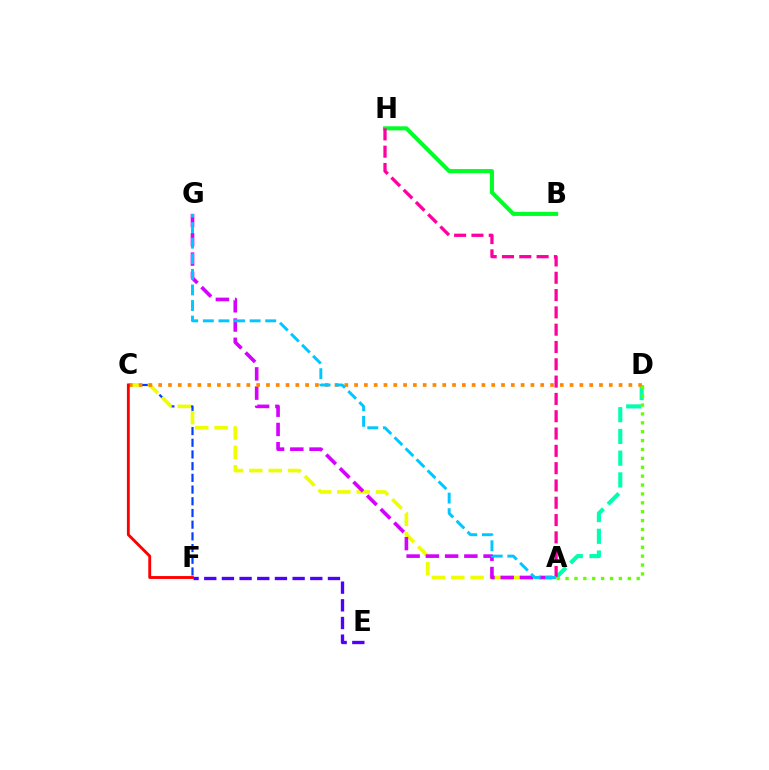{('B', 'H'): [{'color': '#00ff27', 'line_style': 'solid', 'thickness': 2.93}], ('C', 'F'): [{'color': '#003fff', 'line_style': 'dashed', 'thickness': 1.59}, {'color': '#ff0000', 'line_style': 'solid', 'thickness': 2.07}], ('A', 'D'): [{'color': '#00ffaf', 'line_style': 'dashed', 'thickness': 2.95}, {'color': '#66ff00', 'line_style': 'dotted', 'thickness': 2.41}], ('A', 'C'): [{'color': '#eeff00', 'line_style': 'dashed', 'thickness': 2.63}], ('A', 'G'): [{'color': '#d600ff', 'line_style': 'dashed', 'thickness': 2.61}, {'color': '#00c7ff', 'line_style': 'dashed', 'thickness': 2.12}], ('E', 'F'): [{'color': '#4f00ff', 'line_style': 'dashed', 'thickness': 2.4}], ('C', 'D'): [{'color': '#ff8800', 'line_style': 'dotted', 'thickness': 2.66}], ('A', 'H'): [{'color': '#ff00a0', 'line_style': 'dashed', 'thickness': 2.35}]}